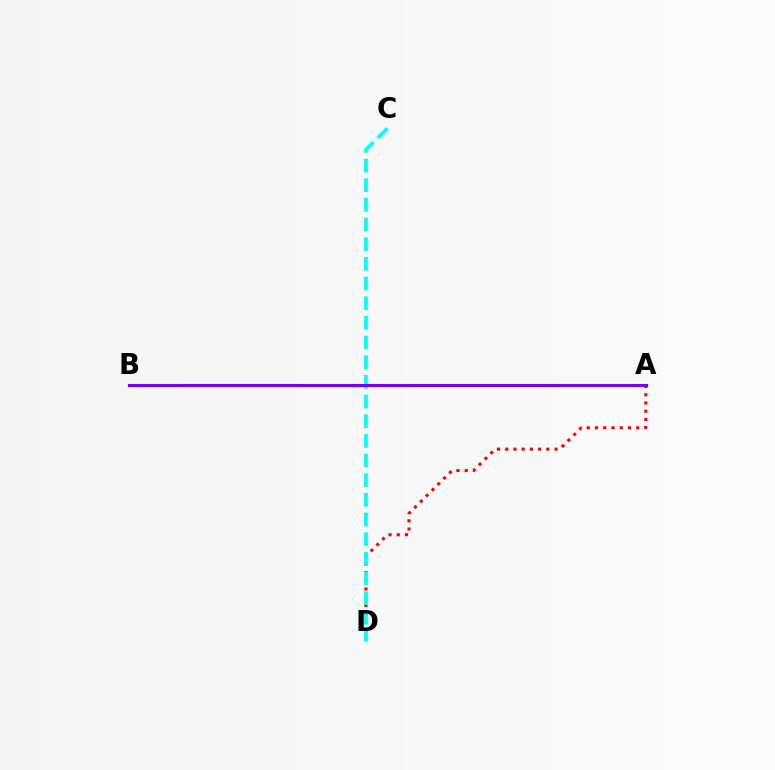{('A', 'D'): [{'color': '#ff0000', 'line_style': 'dotted', 'thickness': 2.23}], ('C', 'D'): [{'color': '#00fff6', 'line_style': 'dashed', 'thickness': 2.67}], ('A', 'B'): [{'color': '#84ff00', 'line_style': 'solid', 'thickness': 2.3}, {'color': '#7200ff', 'line_style': 'solid', 'thickness': 2.18}]}